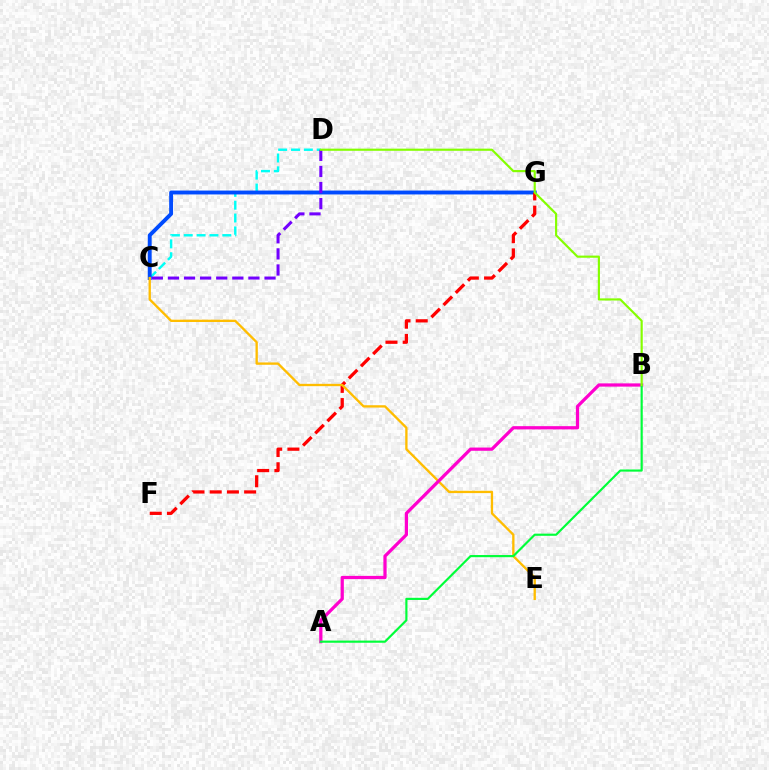{('C', 'D'): [{'color': '#00fff6', 'line_style': 'dashed', 'thickness': 1.75}, {'color': '#7200ff', 'line_style': 'dashed', 'thickness': 2.19}], ('C', 'G'): [{'color': '#004bff', 'line_style': 'solid', 'thickness': 2.79}], ('F', 'G'): [{'color': '#ff0000', 'line_style': 'dashed', 'thickness': 2.34}], ('C', 'E'): [{'color': '#ffbd00', 'line_style': 'solid', 'thickness': 1.68}], ('A', 'B'): [{'color': '#ff00cf', 'line_style': 'solid', 'thickness': 2.33}, {'color': '#00ff39', 'line_style': 'solid', 'thickness': 1.56}], ('B', 'D'): [{'color': '#84ff00', 'line_style': 'solid', 'thickness': 1.55}]}